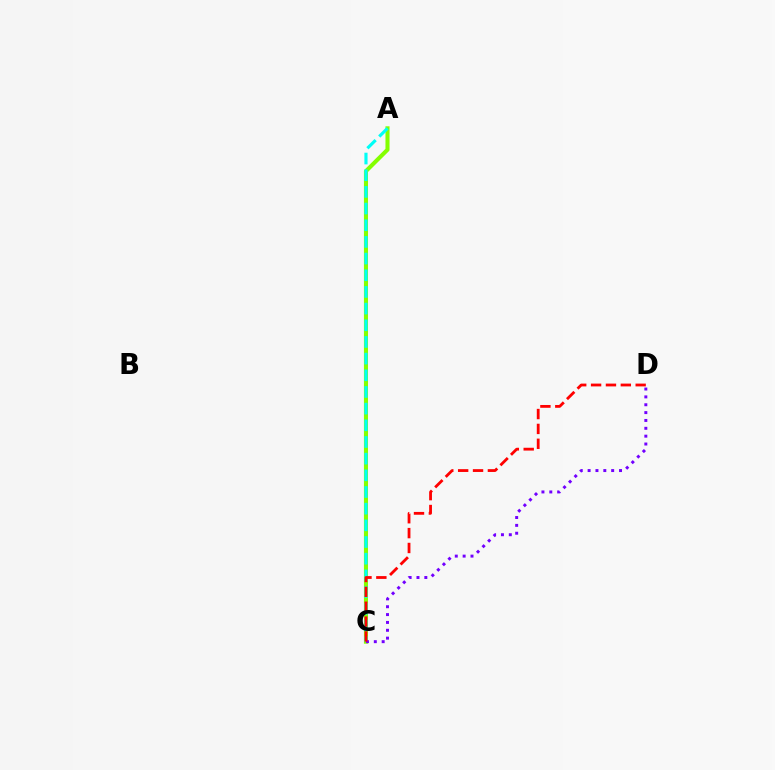{('A', 'C'): [{'color': '#84ff00', 'line_style': 'solid', 'thickness': 2.93}, {'color': '#00fff6', 'line_style': 'dashed', 'thickness': 2.26}], ('C', 'D'): [{'color': '#7200ff', 'line_style': 'dotted', 'thickness': 2.13}, {'color': '#ff0000', 'line_style': 'dashed', 'thickness': 2.02}]}